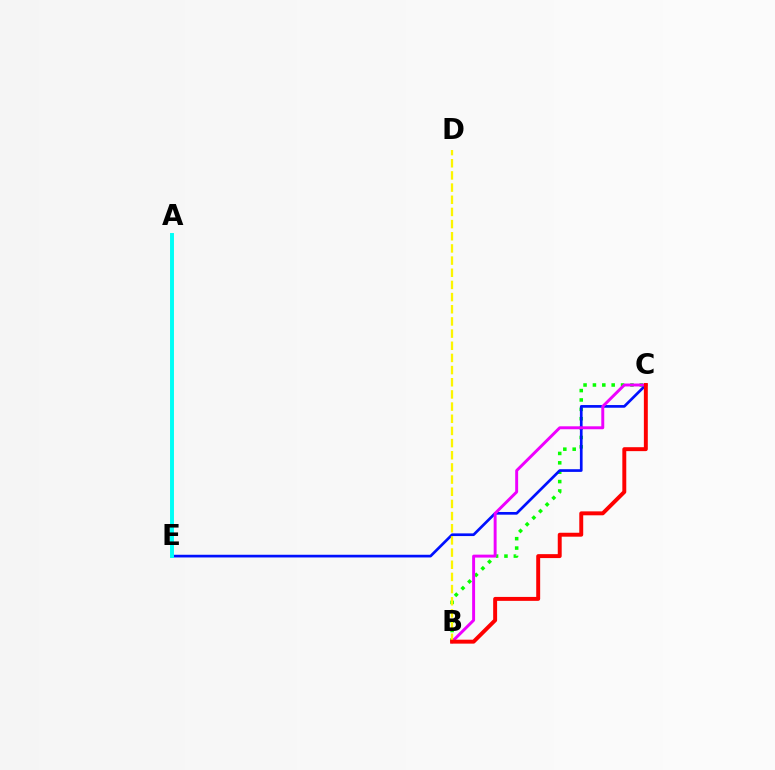{('B', 'C'): [{'color': '#08ff00', 'line_style': 'dotted', 'thickness': 2.55}, {'color': '#ee00ff', 'line_style': 'solid', 'thickness': 2.11}, {'color': '#ff0000', 'line_style': 'solid', 'thickness': 2.83}], ('C', 'E'): [{'color': '#0010ff', 'line_style': 'solid', 'thickness': 1.94}], ('A', 'E'): [{'color': '#00fff6', 'line_style': 'solid', 'thickness': 2.84}], ('B', 'D'): [{'color': '#fcf500', 'line_style': 'dashed', 'thickness': 1.65}]}